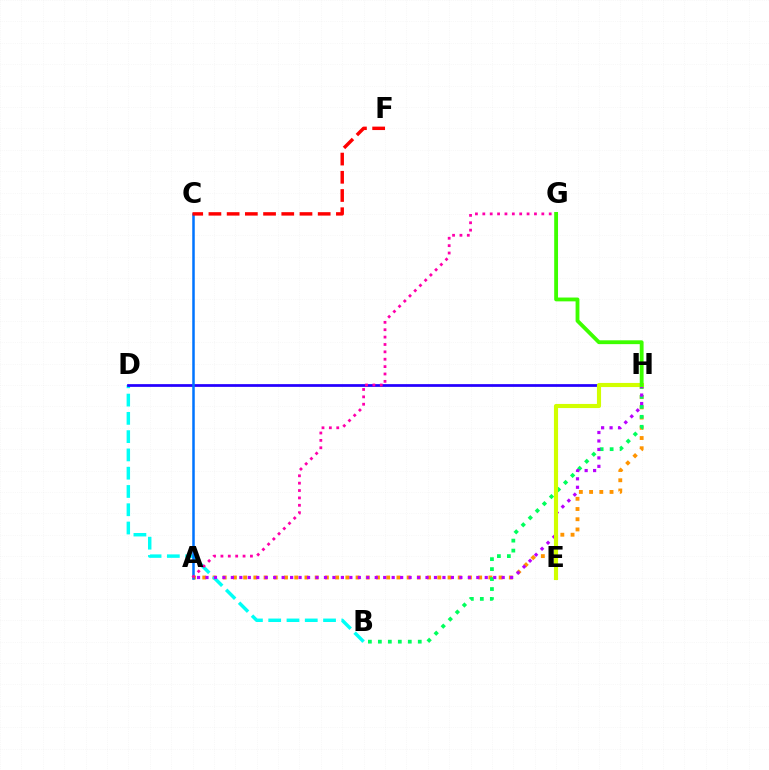{('A', 'H'): [{'color': '#ff9400', 'line_style': 'dotted', 'thickness': 2.78}, {'color': '#b900ff', 'line_style': 'dotted', 'thickness': 2.3}], ('B', 'H'): [{'color': '#00ff5c', 'line_style': 'dotted', 'thickness': 2.71}], ('B', 'D'): [{'color': '#00fff6', 'line_style': 'dashed', 'thickness': 2.48}], ('D', 'H'): [{'color': '#2500ff', 'line_style': 'solid', 'thickness': 1.98}], ('A', 'C'): [{'color': '#0074ff', 'line_style': 'solid', 'thickness': 1.81}], ('E', 'H'): [{'color': '#d1ff00', 'line_style': 'solid', 'thickness': 2.97}], ('G', 'H'): [{'color': '#3dff00', 'line_style': 'solid', 'thickness': 2.76}], ('A', 'G'): [{'color': '#ff00ac', 'line_style': 'dotted', 'thickness': 2.0}], ('C', 'F'): [{'color': '#ff0000', 'line_style': 'dashed', 'thickness': 2.47}]}